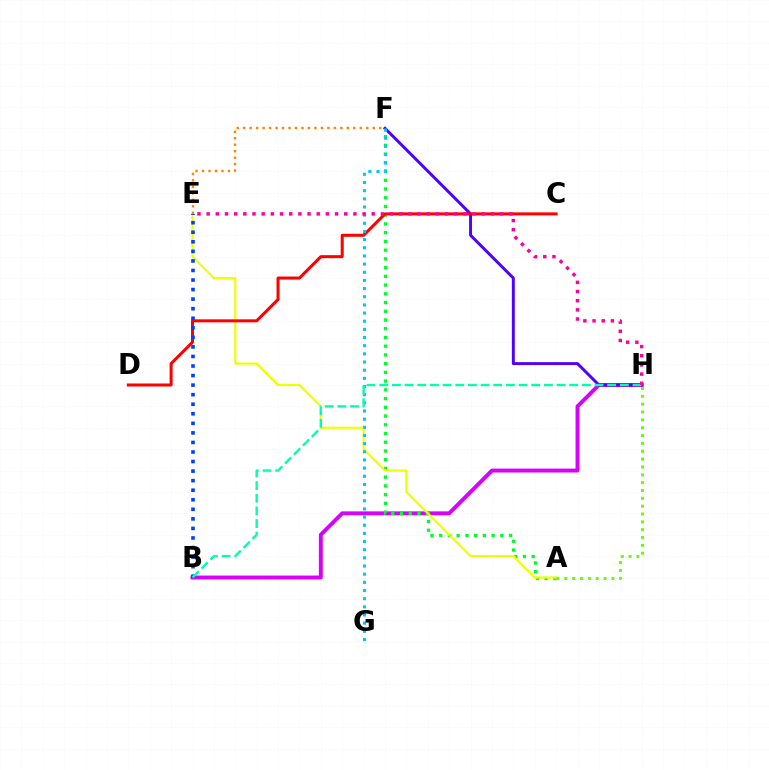{('B', 'H'): [{'color': '#d600ff', 'line_style': 'solid', 'thickness': 2.82}, {'color': '#00ffaf', 'line_style': 'dashed', 'thickness': 1.72}], ('A', 'F'): [{'color': '#00ff27', 'line_style': 'dotted', 'thickness': 2.37}], ('F', 'H'): [{'color': '#4f00ff', 'line_style': 'solid', 'thickness': 2.12}], ('A', 'E'): [{'color': '#eeff00', 'line_style': 'solid', 'thickness': 1.57}], ('C', 'D'): [{'color': '#ff0000', 'line_style': 'solid', 'thickness': 2.18}], ('F', 'G'): [{'color': '#00c7ff', 'line_style': 'dotted', 'thickness': 2.22}], ('A', 'H'): [{'color': '#66ff00', 'line_style': 'dotted', 'thickness': 2.13}], ('B', 'E'): [{'color': '#003fff', 'line_style': 'dotted', 'thickness': 2.6}], ('E', 'F'): [{'color': '#ff8800', 'line_style': 'dotted', 'thickness': 1.76}], ('E', 'H'): [{'color': '#ff00a0', 'line_style': 'dotted', 'thickness': 2.49}]}